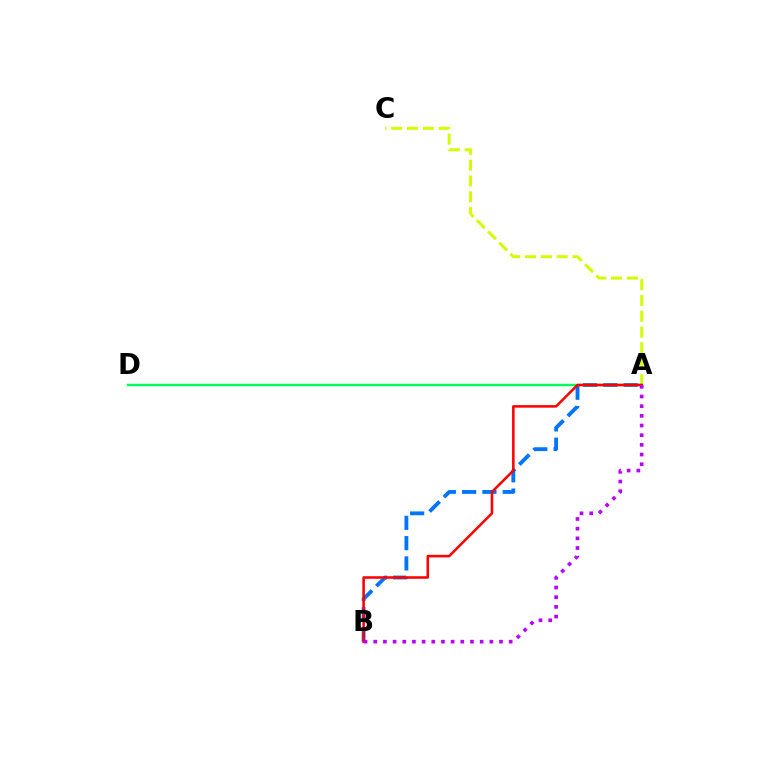{('A', 'C'): [{'color': '#d1ff00', 'line_style': 'dashed', 'thickness': 2.15}], ('A', 'B'): [{'color': '#0074ff', 'line_style': 'dashed', 'thickness': 2.76}, {'color': '#ff0000', 'line_style': 'solid', 'thickness': 1.83}, {'color': '#b900ff', 'line_style': 'dotted', 'thickness': 2.63}], ('A', 'D'): [{'color': '#00ff5c', 'line_style': 'solid', 'thickness': 1.75}]}